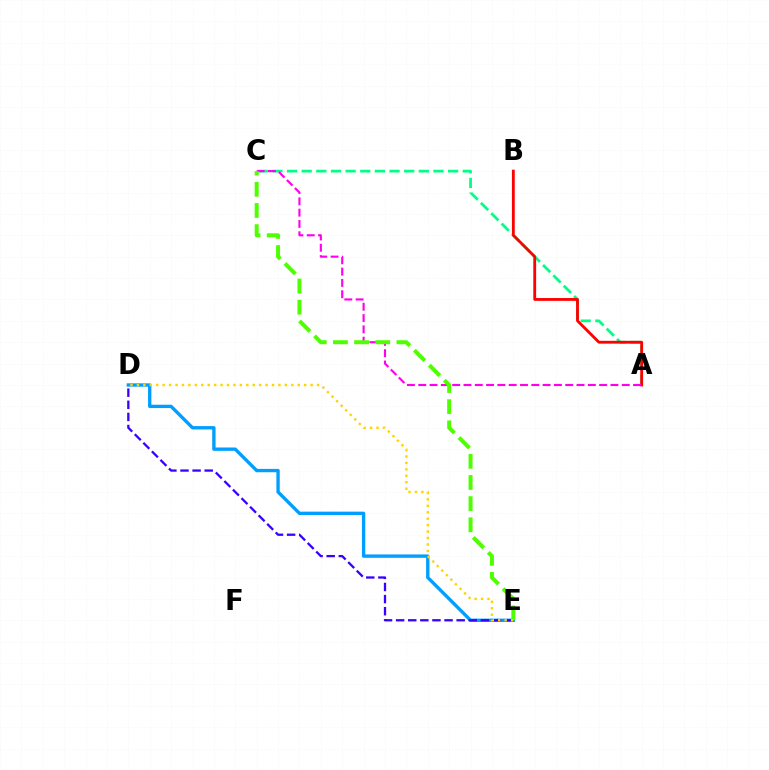{('A', 'C'): [{'color': '#00ff86', 'line_style': 'dashed', 'thickness': 1.99}, {'color': '#ff00ed', 'line_style': 'dashed', 'thickness': 1.54}], ('D', 'E'): [{'color': '#009eff', 'line_style': 'solid', 'thickness': 2.41}, {'color': '#3700ff', 'line_style': 'dashed', 'thickness': 1.64}, {'color': '#ffd500', 'line_style': 'dotted', 'thickness': 1.75}], ('A', 'B'): [{'color': '#ff0000', 'line_style': 'solid', 'thickness': 2.03}], ('C', 'E'): [{'color': '#4fff00', 'line_style': 'dashed', 'thickness': 2.87}]}